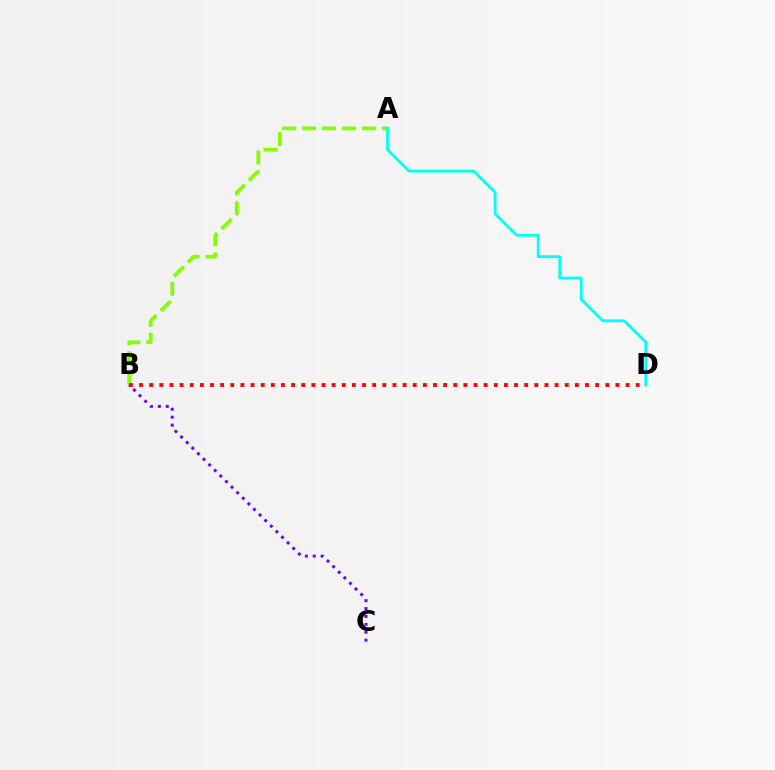{('A', 'B'): [{'color': '#84ff00', 'line_style': 'dashed', 'thickness': 2.71}], ('B', 'C'): [{'color': '#7200ff', 'line_style': 'dotted', 'thickness': 2.15}], ('A', 'D'): [{'color': '#00fff6', 'line_style': 'solid', 'thickness': 2.0}], ('B', 'D'): [{'color': '#ff0000', 'line_style': 'dotted', 'thickness': 2.75}]}